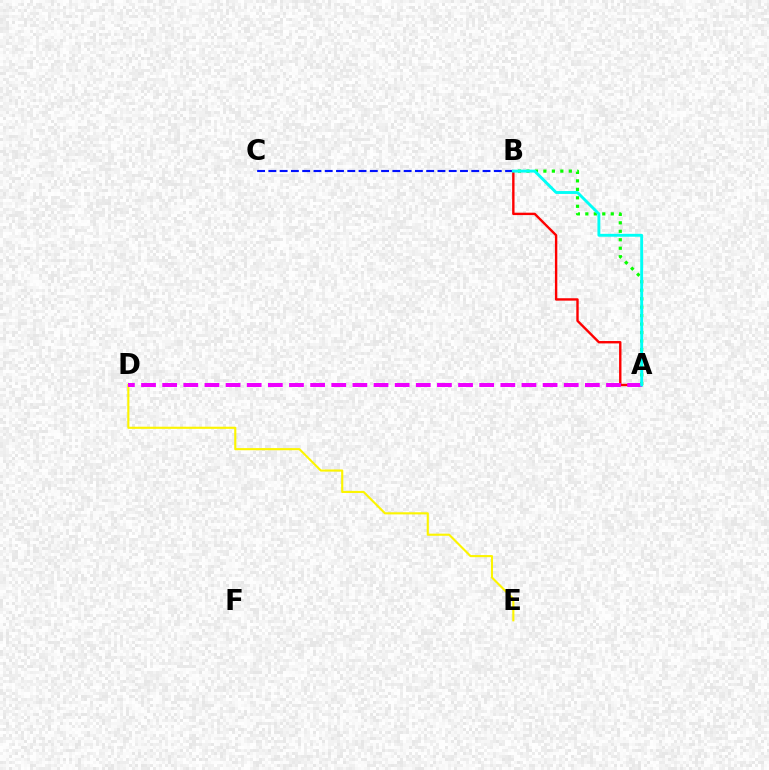{('A', 'B'): [{'color': '#ff0000', 'line_style': 'solid', 'thickness': 1.72}, {'color': '#08ff00', 'line_style': 'dotted', 'thickness': 2.3}, {'color': '#00fff6', 'line_style': 'solid', 'thickness': 2.08}], ('D', 'E'): [{'color': '#fcf500', 'line_style': 'solid', 'thickness': 1.53}], ('B', 'C'): [{'color': '#0010ff', 'line_style': 'dashed', 'thickness': 1.53}], ('A', 'D'): [{'color': '#ee00ff', 'line_style': 'dashed', 'thickness': 2.87}]}